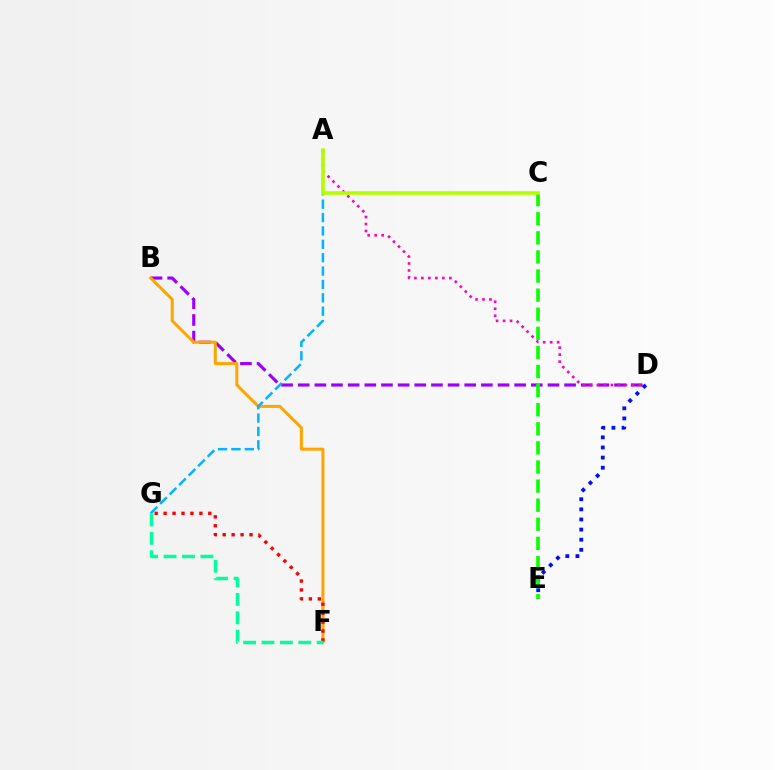{('B', 'D'): [{'color': '#9b00ff', 'line_style': 'dashed', 'thickness': 2.26}], ('A', 'D'): [{'color': '#ff00bd', 'line_style': 'dotted', 'thickness': 1.9}], ('B', 'F'): [{'color': '#ffa500', 'line_style': 'solid', 'thickness': 2.18}], ('F', 'G'): [{'color': '#ff0000', 'line_style': 'dotted', 'thickness': 2.43}, {'color': '#00ff9d', 'line_style': 'dashed', 'thickness': 2.5}], ('D', 'E'): [{'color': '#0010ff', 'line_style': 'dotted', 'thickness': 2.75}], ('A', 'G'): [{'color': '#00b5ff', 'line_style': 'dashed', 'thickness': 1.82}], ('C', 'E'): [{'color': '#08ff00', 'line_style': 'dashed', 'thickness': 2.59}], ('A', 'C'): [{'color': '#b3ff00', 'line_style': 'solid', 'thickness': 2.61}]}